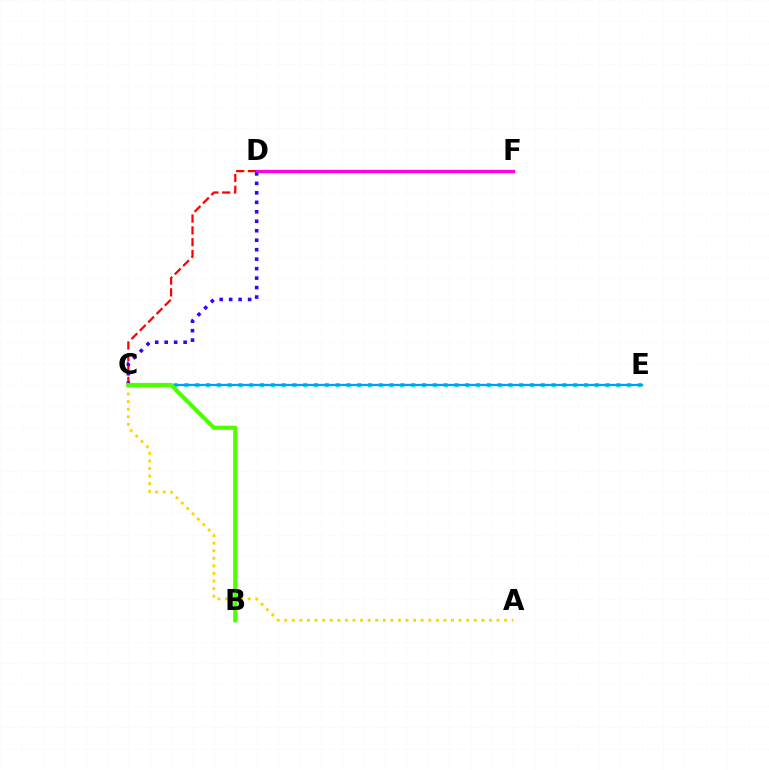{('C', 'E'): [{'color': '#00ff86', 'line_style': 'dotted', 'thickness': 2.93}, {'color': '#009eff', 'line_style': 'solid', 'thickness': 1.66}], ('C', 'F'): [{'color': '#ff0000', 'line_style': 'dashed', 'thickness': 1.6}], ('D', 'F'): [{'color': '#ff00ed', 'line_style': 'solid', 'thickness': 2.37}], ('C', 'D'): [{'color': '#3700ff', 'line_style': 'dotted', 'thickness': 2.57}], ('A', 'C'): [{'color': '#ffd500', 'line_style': 'dotted', 'thickness': 2.06}], ('B', 'C'): [{'color': '#4fff00', 'line_style': 'solid', 'thickness': 2.99}]}